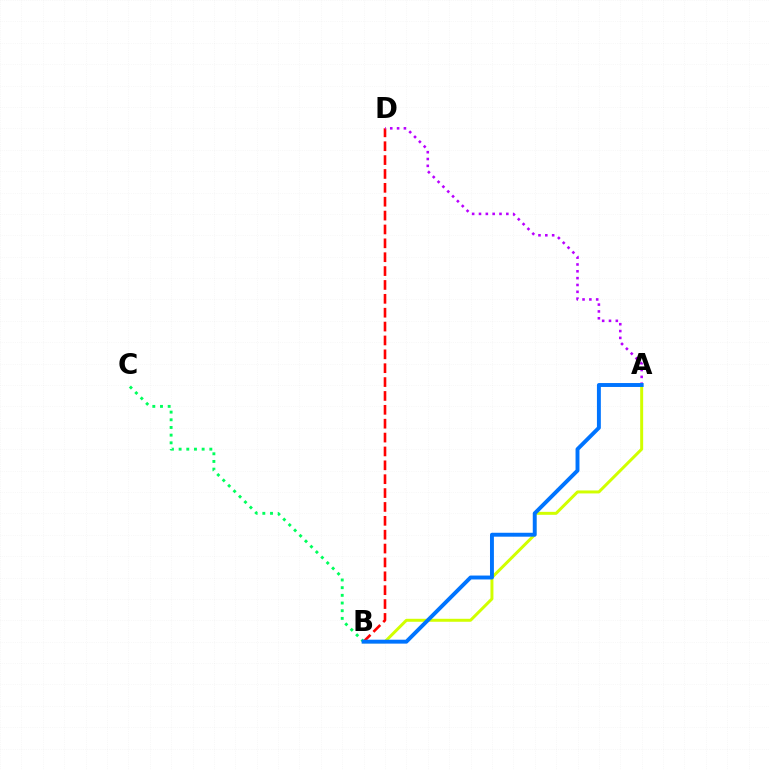{('A', 'B'): [{'color': '#d1ff00', 'line_style': 'solid', 'thickness': 2.14}, {'color': '#0074ff', 'line_style': 'solid', 'thickness': 2.82}], ('B', 'D'): [{'color': '#ff0000', 'line_style': 'dashed', 'thickness': 1.88}], ('B', 'C'): [{'color': '#00ff5c', 'line_style': 'dotted', 'thickness': 2.09}], ('A', 'D'): [{'color': '#b900ff', 'line_style': 'dotted', 'thickness': 1.86}]}